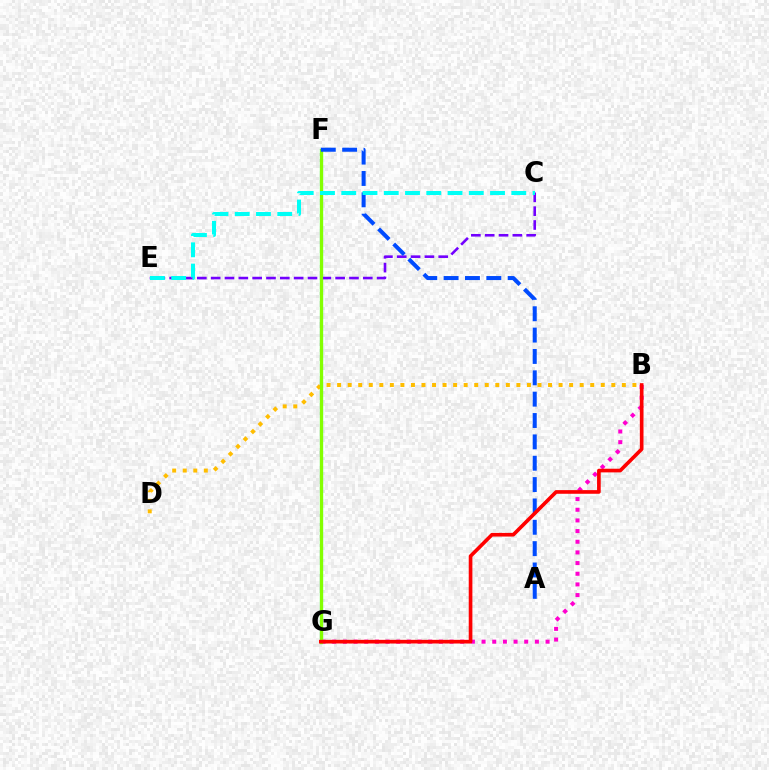{('F', 'G'): [{'color': '#00ff39', 'line_style': 'solid', 'thickness': 2.29}, {'color': '#84ff00', 'line_style': 'solid', 'thickness': 2.26}], ('C', 'E'): [{'color': '#7200ff', 'line_style': 'dashed', 'thickness': 1.88}, {'color': '#00fff6', 'line_style': 'dashed', 'thickness': 2.89}], ('B', 'D'): [{'color': '#ffbd00', 'line_style': 'dotted', 'thickness': 2.87}], ('B', 'G'): [{'color': '#ff00cf', 'line_style': 'dotted', 'thickness': 2.9}, {'color': '#ff0000', 'line_style': 'solid', 'thickness': 2.63}], ('A', 'F'): [{'color': '#004bff', 'line_style': 'dashed', 'thickness': 2.9}]}